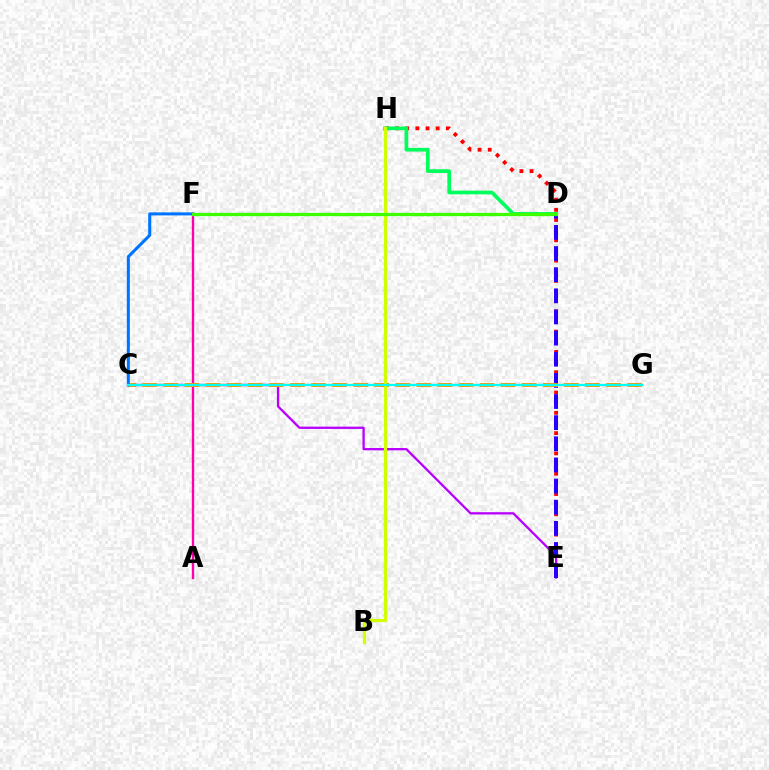{('E', 'H'): [{'color': '#ff0000', 'line_style': 'dotted', 'thickness': 2.76}], ('C', 'E'): [{'color': '#b900ff', 'line_style': 'solid', 'thickness': 1.65}], ('D', 'E'): [{'color': '#2500ff', 'line_style': 'dashed', 'thickness': 2.87}], ('A', 'F'): [{'color': '#ff00ac', 'line_style': 'solid', 'thickness': 1.71}], ('C', 'G'): [{'color': '#ff9400', 'line_style': 'dashed', 'thickness': 2.86}, {'color': '#00fff6', 'line_style': 'solid', 'thickness': 1.66}], ('C', 'F'): [{'color': '#0074ff', 'line_style': 'solid', 'thickness': 2.19}], ('D', 'H'): [{'color': '#00ff5c', 'line_style': 'solid', 'thickness': 2.65}], ('B', 'H'): [{'color': '#d1ff00', 'line_style': 'solid', 'thickness': 2.35}], ('D', 'F'): [{'color': '#3dff00', 'line_style': 'solid', 'thickness': 2.35}]}